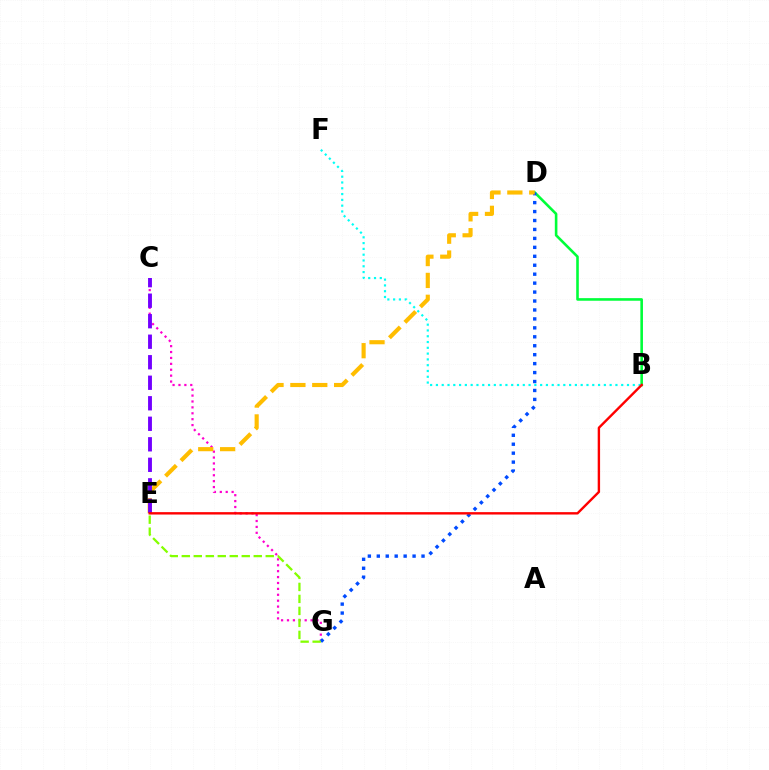{('B', 'D'): [{'color': '#00ff39', 'line_style': 'solid', 'thickness': 1.87}], ('C', 'G'): [{'color': '#ff00cf', 'line_style': 'dotted', 'thickness': 1.6}], ('B', 'F'): [{'color': '#00fff6', 'line_style': 'dotted', 'thickness': 1.57}], ('D', 'G'): [{'color': '#004bff', 'line_style': 'dotted', 'thickness': 2.43}], ('D', 'E'): [{'color': '#ffbd00', 'line_style': 'dashed', 'thickness': 2.97}], ('C', 'E'): [{'color': '#7200ff', 'line_style': 'dashed', 'thickness': 2.79}], ('B', 'E'): [{'color': '#ff0000', 'line_style': 'solid', 'thickness': 1.72}], ('E', 'G'): [{'color': '#84ff00', 'line_style': 'dashed', 'thickness': 1.63}]}